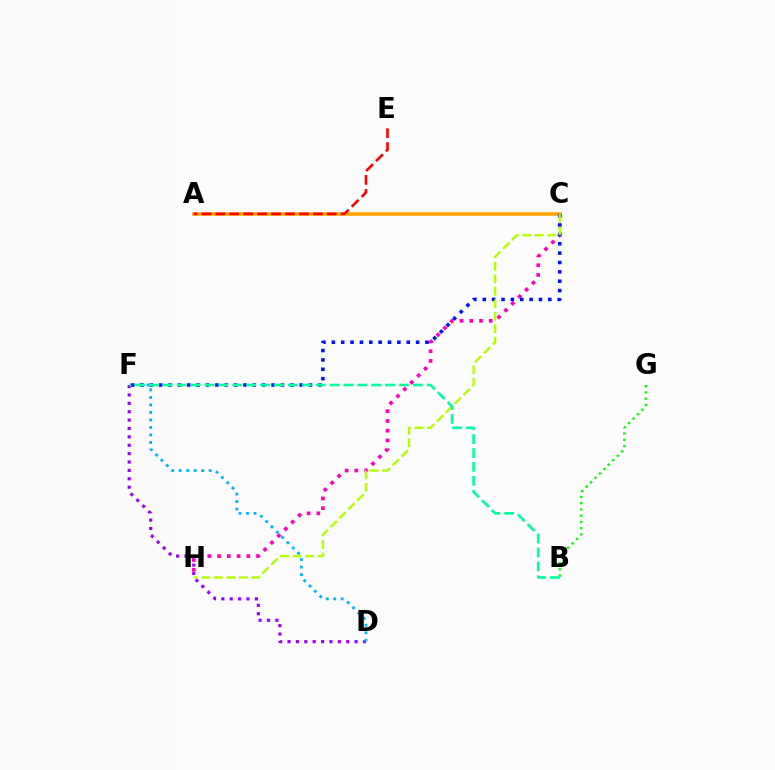{('C', 'H'): [{'color': '#ff00bd', 'line_style': 'dotted', 'thickness': 2.65}, {'color': '#b3ff00', 'line_style': 'dashed', 'thickness': 1.7}], ('A', 'C'): [{'color': '#ffa500', 'line_style': 'solid', 'thickness': 2.58}], ('D', 'F'): [{'color': '#9b00ff', 'line_style': 'dotted', 'thickness': 2.28}, {'color': '#00b5ff', 'line_style': 'dotted', 'thickness': 2.04}], ('A', 'E'): [{'color': '#ff0000', 'line_style': 'dashed', 'thickness': 1.89}], ('C', 'F'): [{'color': '#0010ff', 'line_style': 'dotted', 'thickness': 2.54}], ('B', 'G'): [{'color': '#08ff00', 'line_style': 'dotted', 'thickness': 1.7}], ('B', 'F'): [{'color': '#00ff9d', 'line_style': 'dashed', 'thickness': 1.89}]}